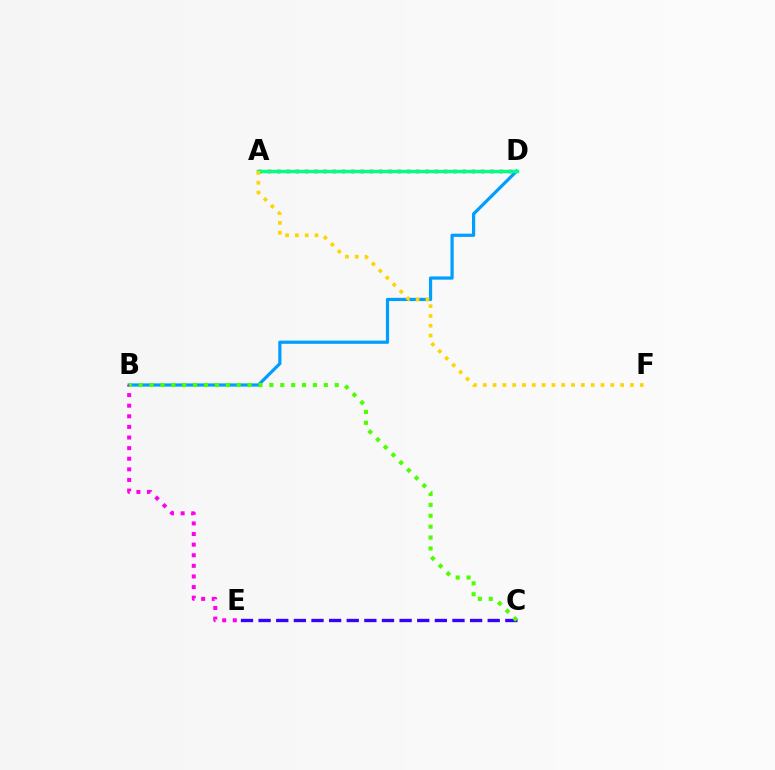{('B', 'D'): [{'color': '#009eff', 'line_style': 'solid', 'thickness': 2.32}], ('B', 'E'): [{'color': '#ff00ed', 'line_style': 'dotted', 'thickness': 2.88}], ('A', 'D'): [{'color': '#ff0000', 'line_style': 'dotted', 'thickness': 2.52}, {'color': '#00ff86', 'line_style': 'solid', 'thickness': 2.49}], ('A', 'F'): [{'color': '#ffd500', 'line_style': 'dotted', 'thickness': 2.67}], ('C', 'E'): [{'color': '#3700ff', 'line_style': 'dashed', 'thickness': 2.39}], ('B', 'C'): [{'color': '#4fff00', 'line_style': 'dotted', 'thickness': 2.96}]}